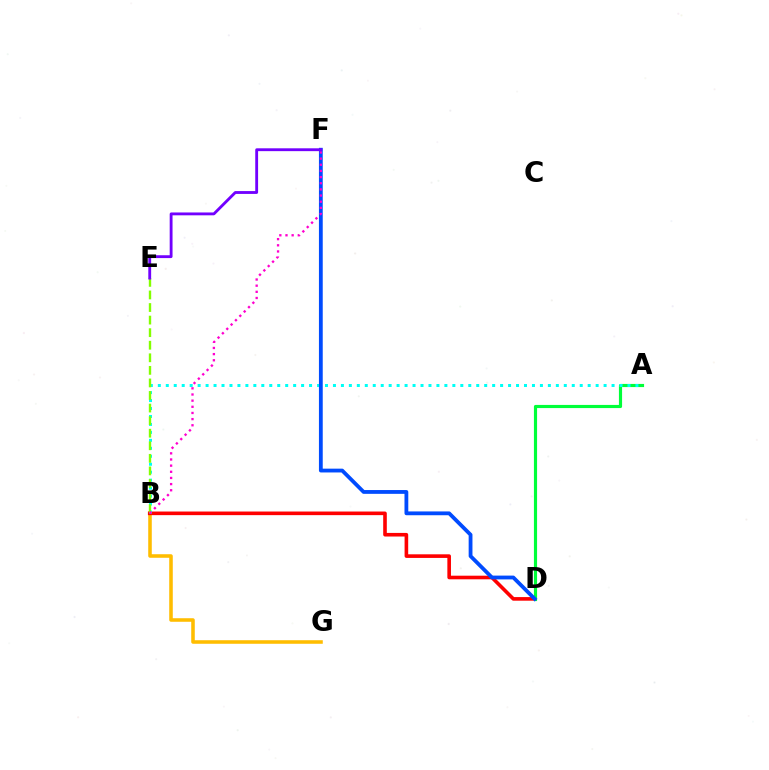{('B', 'G'): [{'color': '#ffbd00', 'line_style': 'solid', 'thickness': 2.56}], ('B', 'D'): [{'color': '#ff0000', 'line_style': 'solid', 'thickness': 2.6}], ('A', 'D'): [{'color': '#00ff39', 'line_style': 'solid', 'thickness': 2.27}], ('A', 'B'): [{'color': '#00fff6', 'line_style': 'dotted', 'thickness': 2.16}], ('B', 'E'): [{'color': '#84ff00', 'line_style': 'dashed', 'thickness': 1.71}], ('D', 'F'): [{'color': '#004bff', 'line_style': 'solid', 'thickness': 2.74}], ('B', 'F'): [{'color': '#ff00cf', 'line_style': 'dotted', 'thickness': 1.67}], ('E', 'F'): [{'color': '#7200ff', 'line_style': 'solid', 'thickness': 2.05}]}